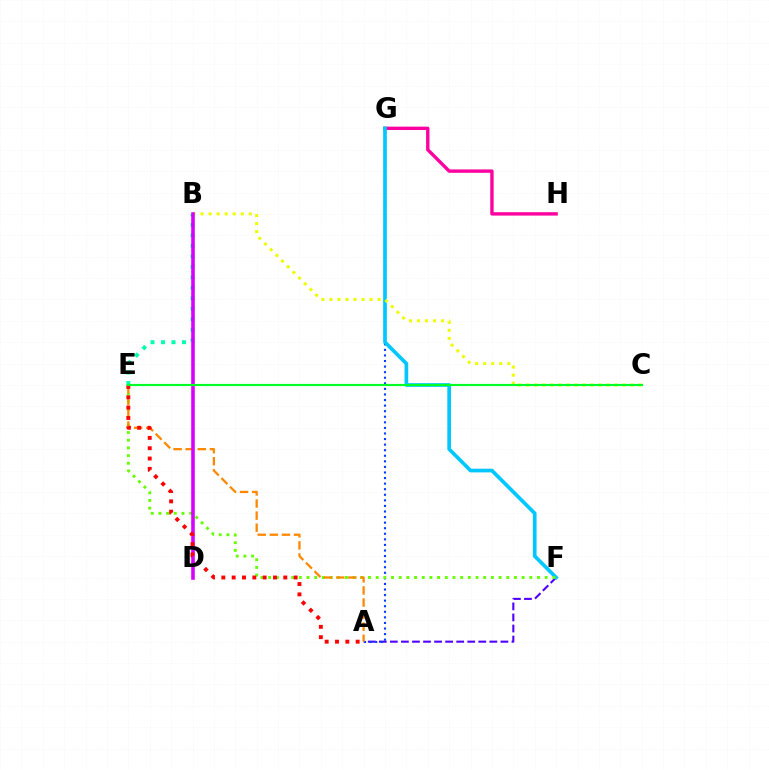{('A', 'F'): [{'color': '#4f00ff', 'line_style': 'dashed', 'thickness': 1.5}], ('A', 'G'): [{'color': '#003fff', 'line_style': 'dotted', 'thickness': 1.51}], ('G', 'H'): [{'color': '#ff00a0', 'line_style': 'solid', 'thickness': 2.44}], ('F', 'G'): [{'color': '#00c7ff', 'line_style': 'solid', 'thickness': 2.65}], ('B', 'C'): [{'color': '#eeff00', 'line_style': 'dotted', 'thickness': 2.18}], ('E', 'F'): [{'color': '#66ff00', 'line_style': 'dotted', 'thickness': 2.09}], ('A', 'E'): [{'color': '#ff8800', 'line_style': 'dashed', 'thickness': 1.64}, {'color': '#ff0000', 'line_style': 'dotted', 'thickness': 2.81}], ('B', 'E'): [{'color': '#00ffaf', 'line_style': 'dotted', 'thickness': 2.85}], ('B', 'D'): [{'color': '#d600ff', 'line_style': 'solid', 'thickness': 2.58}], ('C', 'E'): [{'color': '#00ff27', 'line_style': 'solid', 'thickness': 1.55}]}